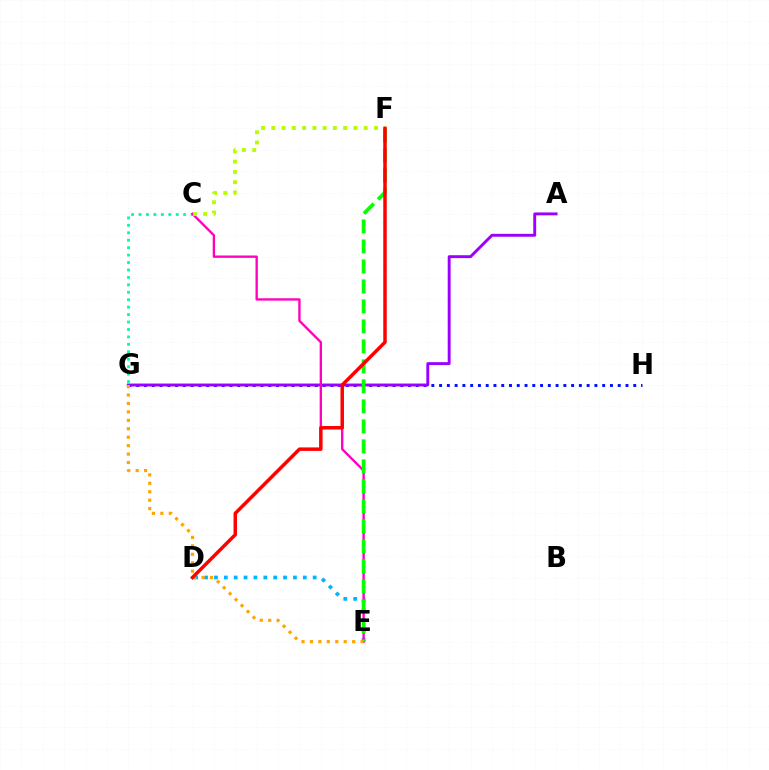{('G', 'H'): [{'color': '#0010ff', 'line_style': 'dotted', 'thickness': 2.11}], ('D', 'E'): [{'color': '#00b5ff', 'line_style': 'dotted', 'thickness': 2.68}], ('C', 'G'): [{'color': '#00ff9d', 'line_style': 'dotted', 'thickness': 2.02}], ('A', 'G'): [{'color': '#9b00ff', 'line_style': 'solid', 'thickness': 2.09}], ('C', 'E'): [{'color': '#ff00bd', 'line_style': 'solid', 'thickness': 1.69}], ('C', 'F'): [{'color': '#b3ff00', 'line_style': 'dotted', 'thickness': 2.79}], ('E', 'F'): [{'color': '#08ff00', 'line_style': 'dashed', 'thickness': 2.72}], ('E', 'G'): [{'color': '#ffa500', 'line_style': 'dotted', 'thickness': 2.29}], ('D', 'F'): [{'color': '#ff0000', 'line_style': 'solid', 'thickness': 2.51}]}